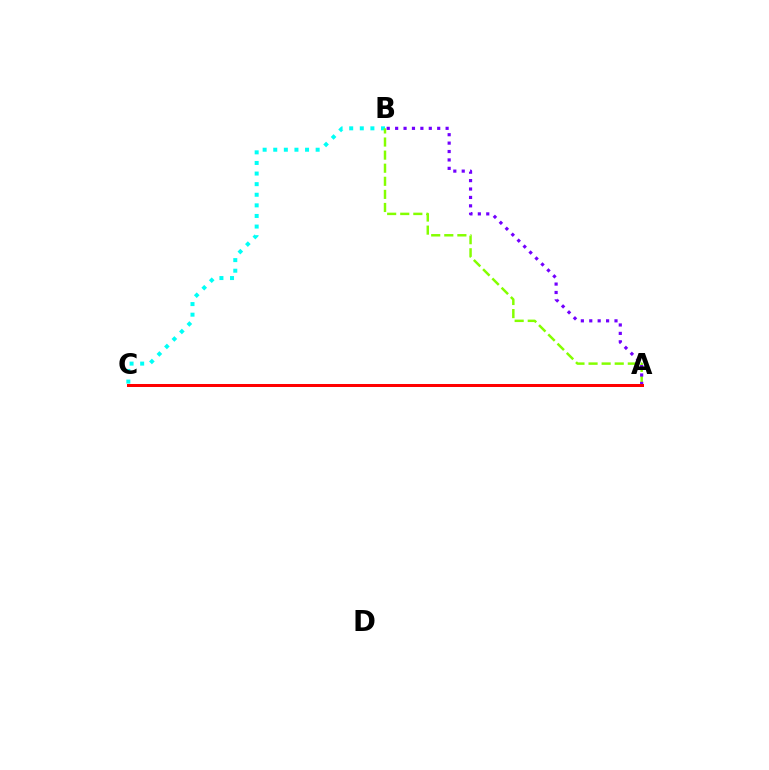{('B', 'C'): [{'color': '#00fff6', 'line_style': 'dotted', 'thickness': 2.88}], ('A', 'B'): [{'color': '#84ff00', 'line_style': 'dashed', 'thickness': 1.78}, {'color': '#7200ff', 'line_style': 'dotted', 'thickness': 2.29}], ('A', 'C'): [{'color': '#ff0000', 'line_style': 'solid', 'thickness': 2.16}]}